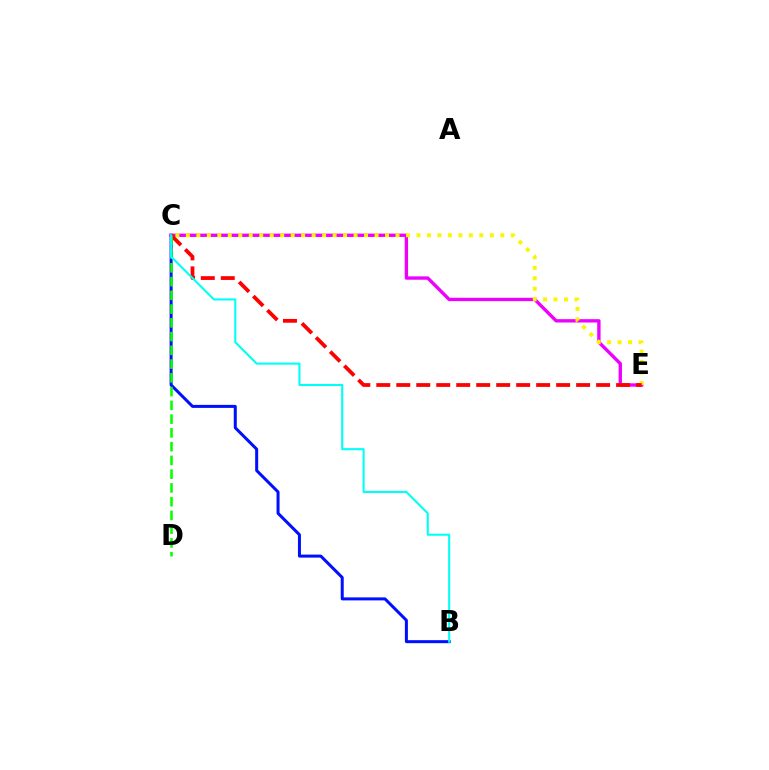{('B', 'C'): [{'color': '#0010ff', 'line_style': 'solid', 'thickness': 2.17}, {'color': '#00fff6', 'line_style': 'solid', 'thickness': 1.5}], ('C', 'E'): [{'color': '#ee00ff', 'line_style': 'solid', 'thickness': 2.41}, {'color': '#fcf500', 'line_style': 'dotted', 'thickness': 2.85}, {'color': '#ff0000', 'line_style': 'dashed', 'thickness': 2.71}], ('C', 'D'): [{'color': '#08ff00', 'line_style': 'dashed', 'thickness': 1.87}]}